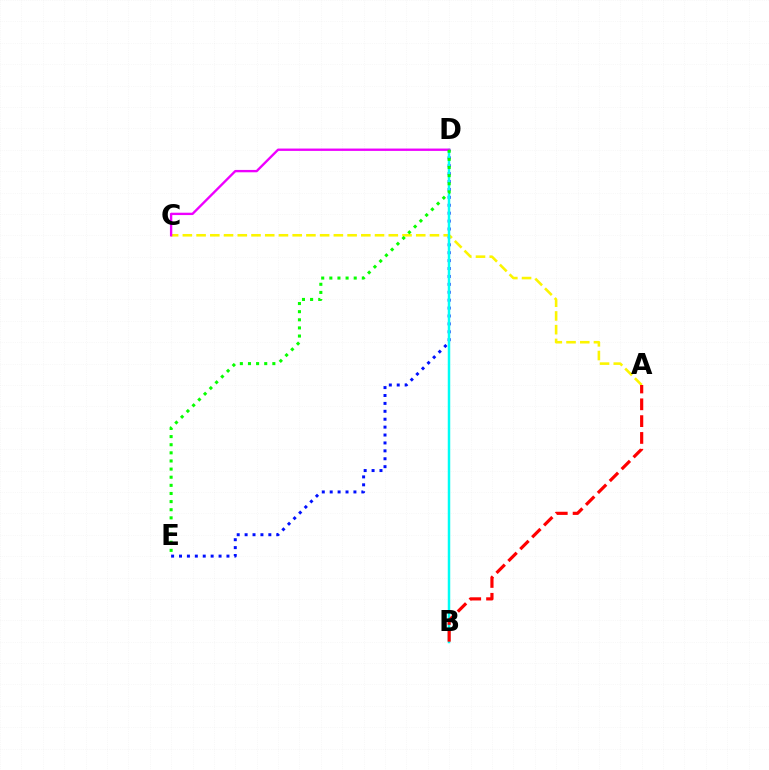{('D', 'E'): [{'color': '#0010ff', 'line_style': 'dotted', 'thickness': 2.15}, {'color': '#08ff00', 'line_style': 'dotted', 'thickness': 2.21}], ('A', 'C'): [{'color': '#fcf500', 'line_style': 'dashed', 'thickness': 1.86}], ('B', 'D'): [{'color': '#00fff6', 'line_style': 'solid', 'thickness': 1.79}], ('A', 'B'): [{'color': '#ff0000', 'line_style': 'dashed', 'thickness': 2.28}], ('C', 'D'): [{'color': '#ee00ff', 'line_style': 'solid', 'thickness': 1.7}]}